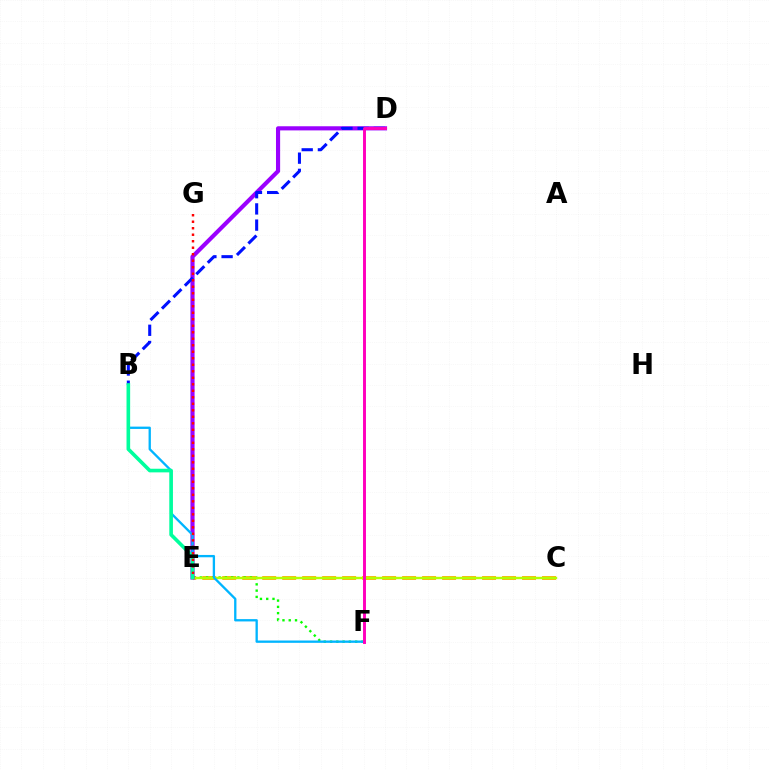{('C', 'E'): [{'color': '#ffa500', 'line_style': 'dashed', 'thickness': 2.72}, {'color': '#b3ff00', 'line_style': 'solid', 'thickness': 1.74}], ('E', 'F'): [{'color': '#08ff00', 'line_style': 'dotted', 'thickness': 1.7}], ('D', 'E'): [{'color': '#9b00ff', 'line_style': 'solid', 'thickness': 2.98}], ('B', 'D'): [{'color': '#0010ff', 'line_style': 'dashed', 'thickness': 2.2}], ('B', 'F'): [{'color': '#00b5ff', 'line_style': 'solid', 'thickness': 1.67}], ('B', 'E'): [{'color': '#00ff9d', 'line_style': 'solid', 'thickness': 2.61}], ('E', 'G'): [{'color': '#ff0000', 'line_style': 'dotted', 'thickness': 1.77}], ('D', 'F'): [{'color': '#ff00bd', 'line_style': 'solid', 'thickness': 2.11}]}